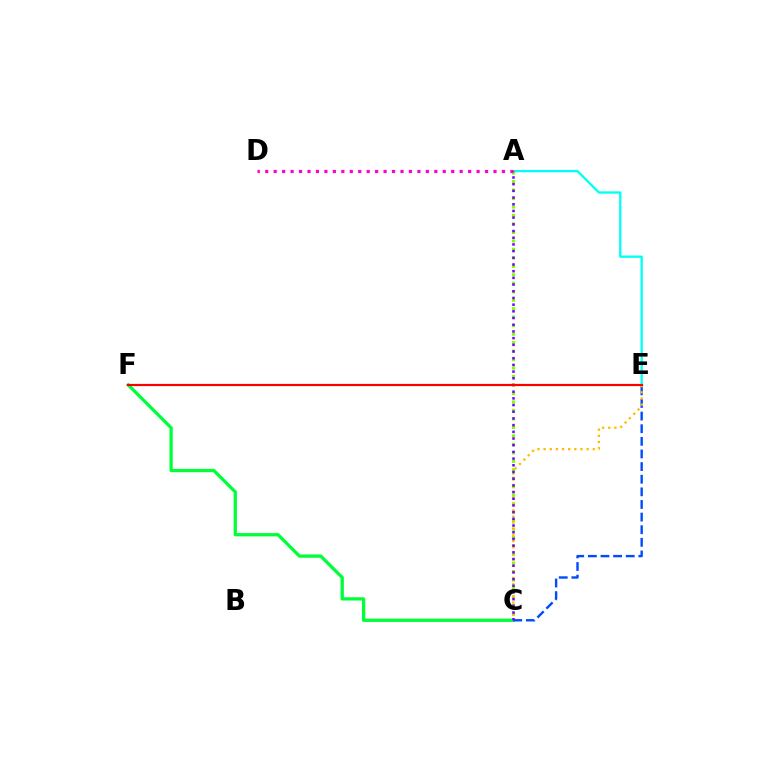{('A', 'E'): [{'color': '#00fff6', 'line_style': 'solid', 'thickness': 1.66}], ('A', 'C'): [{'color': '#84ff00', 'line_style': 'dotted', 'thickness': 2.3}, {'color': '#7200ff', 'line_style': 'dotted', 'thickness': 1.82}], ('C', 'F'): [{'color': '#00ff39', 'line_style': 'solid', 'thickness': 2.36}], ('C', 'E'): [{'color': '#004bff', 'line_style': 'dashed', 'thickness': 1.71}, {'color': '#ffbd00', 'line_style': 'dotted', 'thickness': 1.67}], ('A', 'D'): [{'color': '#ff00cf', 'line_style': 'dotted', 'thickness': 2.3}], ('E', 'F'): [{'color': '#ff0000', 'line_style': 'solid', 'thickness': 1.58}]}